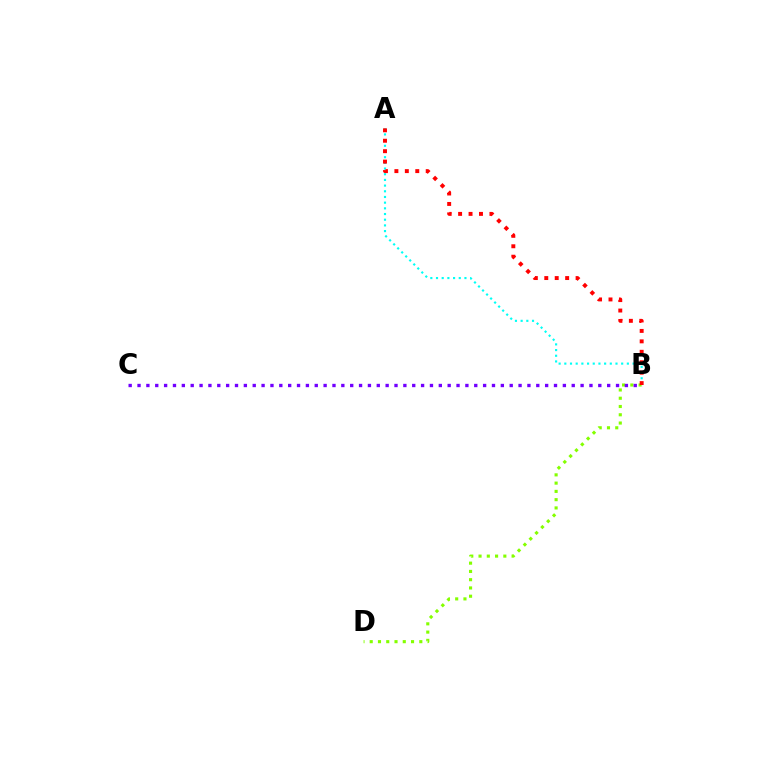{('A', 'B'): [{'color': '#00fff6', 'line_style': 'dotted', 'thickness': 1.54}, {'color': '#ff0000', 'line_style': 'dotted', 'thickness': 2.84}], ('B', 'D'): [{'color': '#84ff00', 'line_style': 'dotted', 'thickness': 2.25}], ('B', 'C'): [{'color': '#7200ff', 'line_style': 'dotted', 'thickness': 2.41}]}